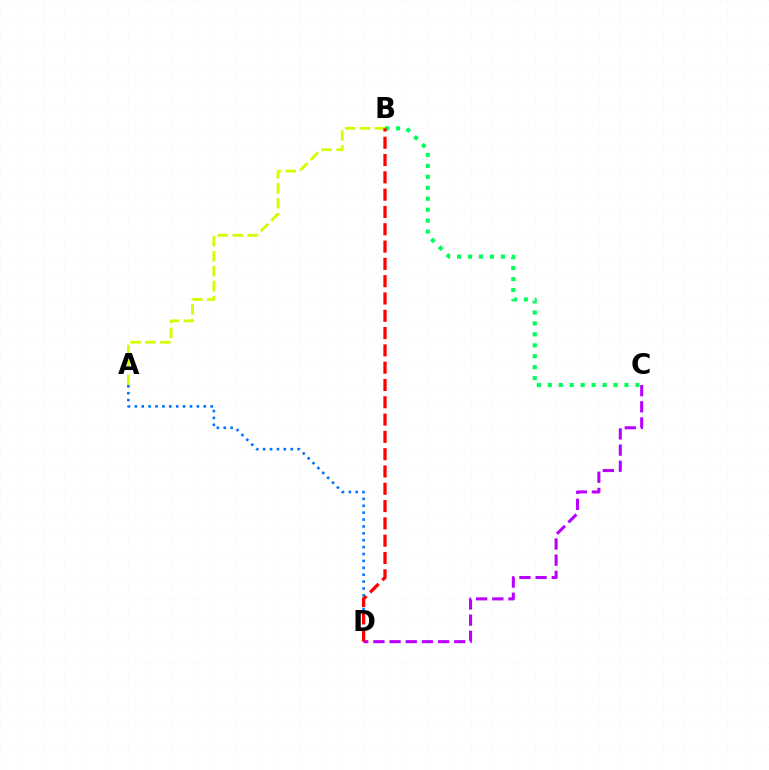{('A', 'B'): [{'color': '#d1ff00', 'line_style': 'dashed', 'thickness': 2.03}], ('B', 'C'): [{'color': '#00ff5c', 'line_style': 'dotted', 'thickness': 2.98}], ('C', 'D'): [{'color': '#b900ff', 'line_style': 'dashed', 'thickness': 2.2}], ('A', 'D'): [{'color': '#0074ff', 'line_style': 'dotted', 'thickness': 1.87}], ('B', 'D'): [{'color': '#ff0000', 'line_style': 'dashed', 'thickness': 2.35}]}